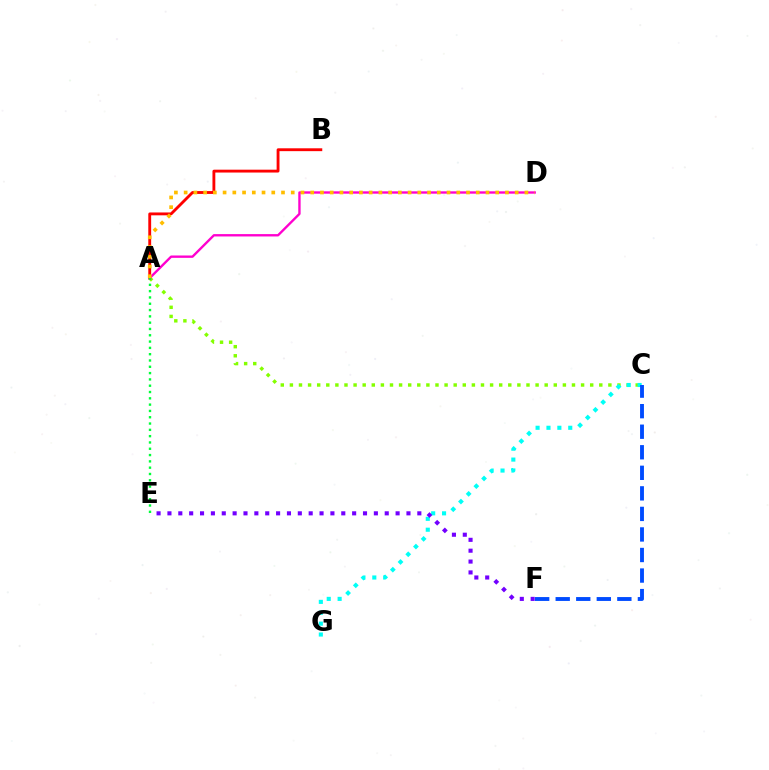{('A', 'C'): [{'color': '#84ff00', 'line_style': 'dotted', 'thickness': 2.47}], ('A', 'B'): [{'color': '#ff0000', 'line_style': 'solid', 'thickness': 2.05}], ('C', 'G'): [{'color': '#00fff6', 'line_style': 'dotted', 'thickness': 2.96}], ('E', 'F'): [{'color': '#7200ff', 'line_style': 'dotted', 'thickness': 2.95}], ('C', 'F'): [{'color': '#004bff', 'line_style': 'dashed', 'thickness': 2.79}], ('A', 'D'): [{'color': '#ff00cf', 'line_style': 'solid', 'thickness': 1.7}, {'color': '#ffbd00', 'line_style': 'dotted', 'thickness': 2.65}], ('A', 'E'): [{'color': '#00ff39', 'line_style': 'dotted', 'thickness': 1.71}]}